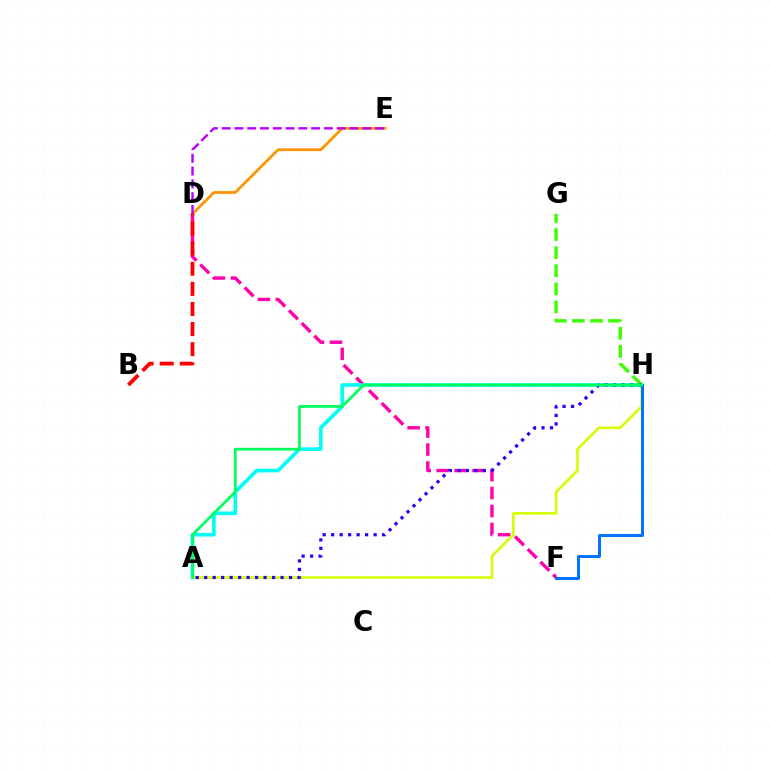{('D', 'F'): [{'color': '#ff00ac', 'line_style': 'dashed', 'thickness': 2.44}], ('A', 'H'): [{'color': '#00fff6', 'line_style': 'solid', 'thickness': 2.63}, {'color': '#d1ff00', 'line_style': 'solid', 'thickness': 1.85}, {'color': '#2500ff', 'line_style': 'dotted', 'thickness': 2.31}, {'color': '#00ff5c', 'line_style': 'solid', 'thickness': 1.97}], ('D', 'E'): [{'color': '#ff9400', 'line_style': 'solid', 'thickness': 1.99}, {'color': '#b900ff', 'line_style': 'dashed', 'thickness': 1.74}], ('B', 'D'): [{'color': '#ff0000', 'line_style': 'dashed', 'thickness': 2.73}], ('G', 'H'): [{'color': '#3dff00', 'line_style': 'dashed', 'thickness': 2.46}], ('F', 'H'): [{'color': '#0074ff', 'line_style': 'solid', 'thickness': 2.16}]}